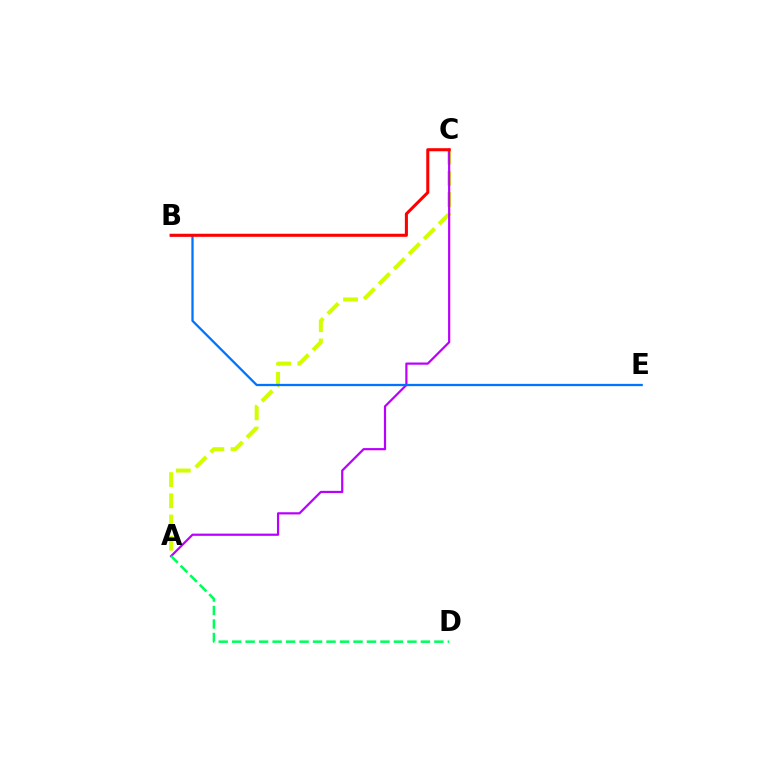{('A', 'C'): [{'color': '#d1ff00', 'line_style': 'dashed', 'thickness': 2.88}, {'color': '#b900ff', 'line_style': 'solid', 'thickness': 1.58}], ('A', 'D'): [{'color': '#00ff5c', 'line_style': 'dashed', 'thickness': 1.83}], ('B', 'E'): [{'color': '#0074ff', 'line_style': 'solid', 'thickness': 1.64}], ('B', 'C'): [{'color': '#ff0000', 'line_style': 'solid', 'thickness': 2.2}]}